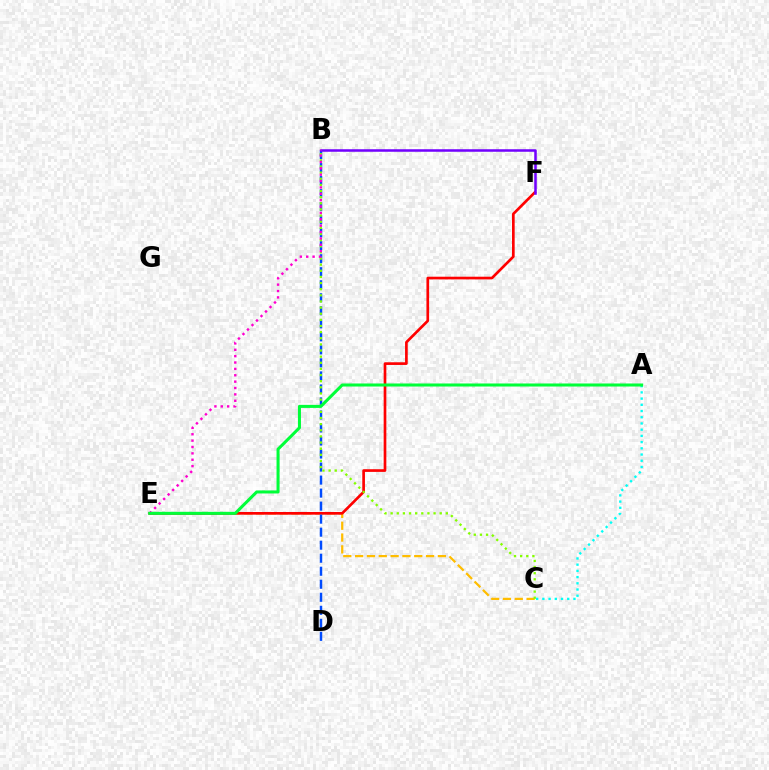{('C', 'E'): [{'color': '#ffbd00', 'line_style': 'dashed', 'thickness': 1.61}], ('E', 'F'): [{'color': '#ff0000', 'line_style': 'solid', 'thickness': 1.93}], ('B', 'D'): [{'color': '#004bff', 'line_style': 'dashed', 'thickness': 1.77}], ('A', 'C'): [{'color': '#00fff6', 'line_style': 'dotted', 'thickness': 1.69}], ('B', 'F'): [{'color': '#7200ff', 'line_style': 'solid', 'thickness': 1.82}], ('B', 'C'): [{'color': '#84ff00', 'line_style': 'dotted', 'thickness': 1.67}], ('B', 'E'): [{'color': '#ff00cf', 'line_style': 'dotted', 'thickness': 1.73}], ('A', 'E'): [{'color': '#00ff39', 'line_style': 'solid', 'thickness': 2.19}]}